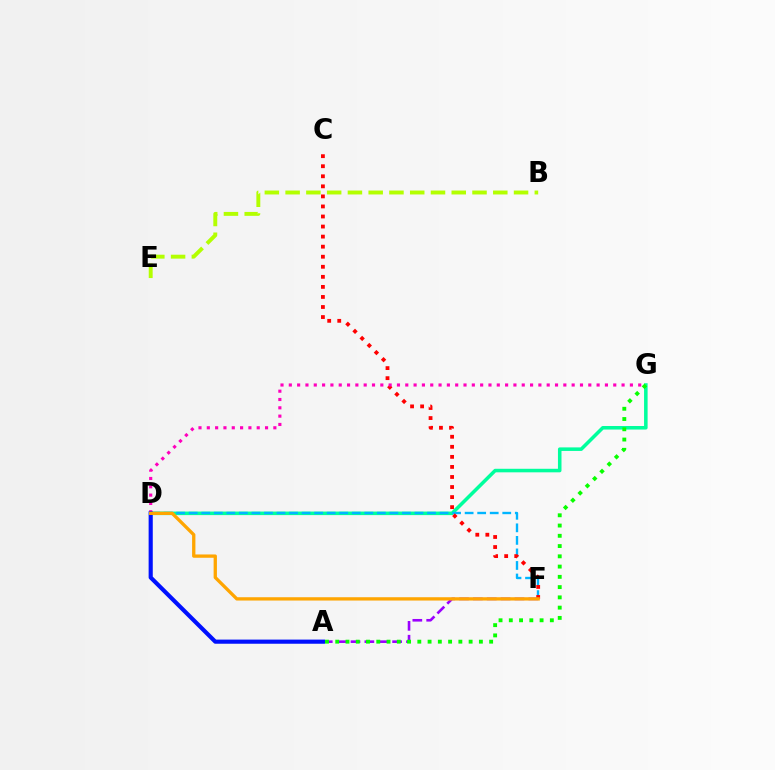{('D', 'G'): [{'color': '#00ff9d', 'line_style': 'solid', 'thickness': 2.55}, {'color': '#ff00bd', 'line_style': 'dotted', 'thickness': 2.26}], ('B', 'E'): [{'color': '#b3ff00', 'line_style': 'dashed', 'thickness': 2.82}], ('D', 'F'): [{'color': '#00b5ff', 'line_style': 'dashed', 'thickness': 1.7}, {'color': '#ffa500', 'line_style': 'solid', 'thickness': 2.38}], ('A', 'F'): [{'color': '#9b00ff', 'line_style': 'dashed', 'thickness': 1.88}], ('A', 'G'): [{'color': '#08ff00', 'line_style': 'dotted', 'thickness': 2.79}], ('C', 'F'): [{'color': '#ff0000', 'line_style': 'dotted', 'thickness': 2.73}], ('A', 'D'): [{'color': '#0010ff', 'line_style': 'solid', 'thickness': 2.98}]}